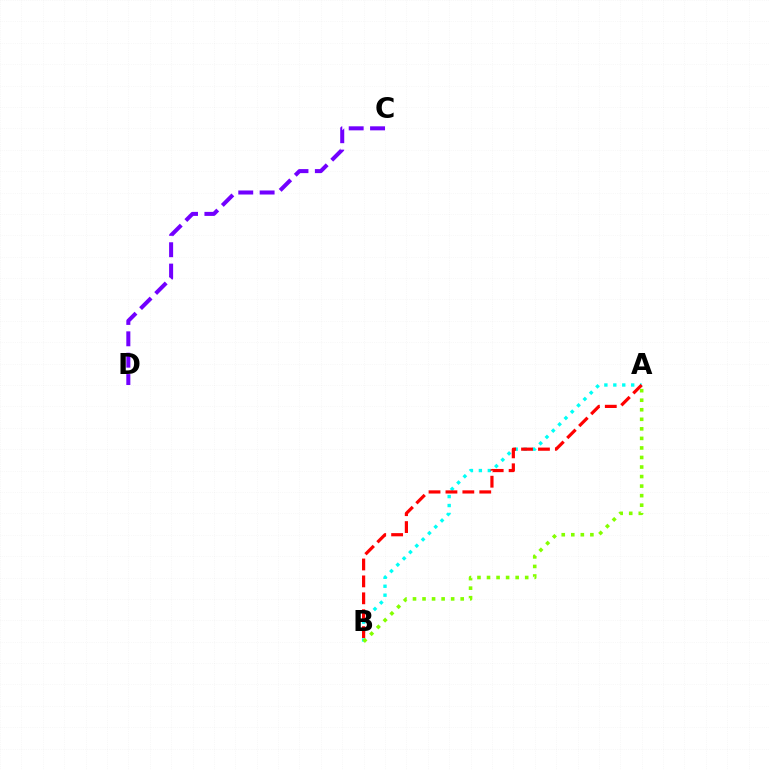{('C', 'D'): [{'color': '#7200ff', 'line_style': 'dashed', 'thickness': 2.9}], ('A', 'B'): [{'color': '#00fff6', 'line_style': 'dotted', 'thickness': 2.43}, {'color': '#ff0000', 'line_style': 'dashed', 'thickness': 2.3}, {'color': '#84ff00', 'line_style': 'dotted', 'thickness': 2.59}]}